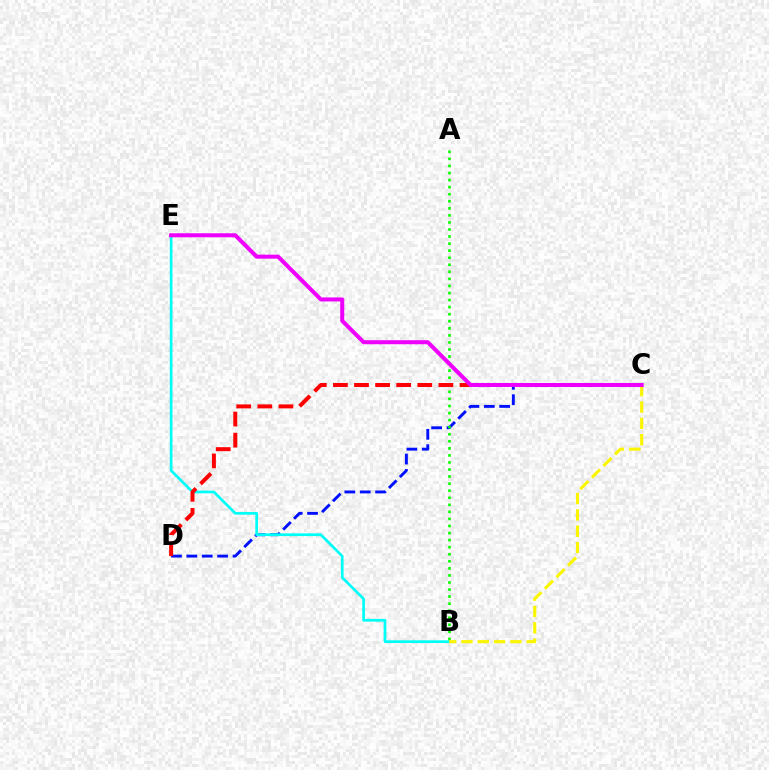{('C', 'D'): [{'color': '#0010ff', 'line_style': 'dashed', 'thickness': 2.09}, {'color': '#ff0000', 'line_style': 'dashed', 'thickness': 2.87}], ('B', 'E'): [{'color': '#00fff6', 'line_style': 'solid', 'thickness': 1.96}], ('A', 'B'): [{'color': '#08ff00', 'line_style': 'dotted', 'thickness': 1.92}], ('B', 'C'): [{'color': '#fcf500', 'line_style': 'dashed', 'thickness': 2.22}], ('C', 'E'): [{'color': '#ee00ff', 'line_style': 'solid', 'thickness': 2.89}]}